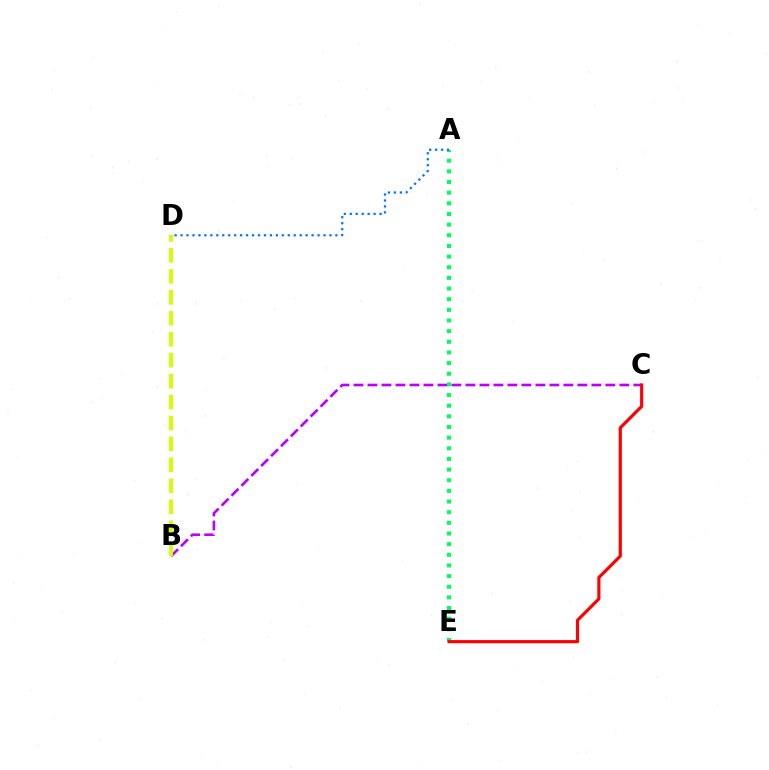{('B', 'C'): [{'color': '#b900ff', 'line_style': 'dashed', 'thickness': 1.9}], ('B', 'D'): [{'color': '#d1ff00', 'line_style': 'dashed', 'thickness': 2.85}], ('A', 'E'): [{'color': '#00ff5c', 'line_style': 'dotted', 'thickness': 2.89}], ('A', 'D'): [{'color': '#0074ff', 'line_style': 'dotted', 'thickness': 1.62}], ('C', 'E'): [{'color': '#ff0000', 'line_style': 'solid', 'thickness': 2.27}]}